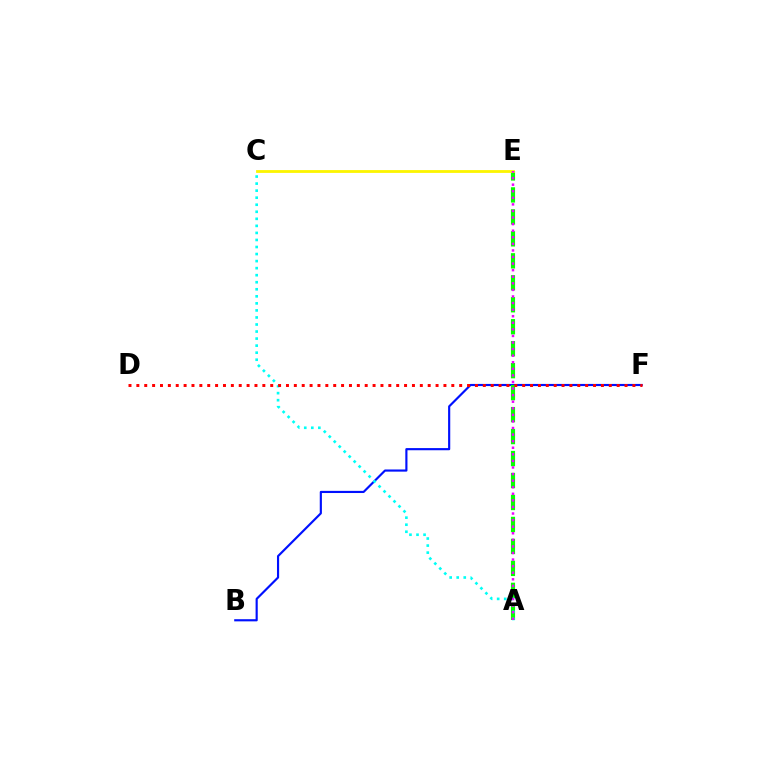{('B', 'F'): [{'color': '#0010ff', 'line_style': 'solid', 'thickness': 1.55}], ('A', 'E'): [{'color': '#08ff00', 'line_style': 'dashed', 'thickness': 2.98}, {'color': '#ee00ff', 'line_style': 'dotted', 'thickness': 1.79}], ('C', 'E'): [{'color': '#fcf500', 'line_style': 'solid', 'thickness': 2.02}], ('A', 'C'): [{'color': '#00fff6', 'line_style': 'dotted', 'thickness': 1.91}], ('D', 'F'): [{'color': '#ff0000', 'line_style': 'dotted', 'thickness': 2.14}]}